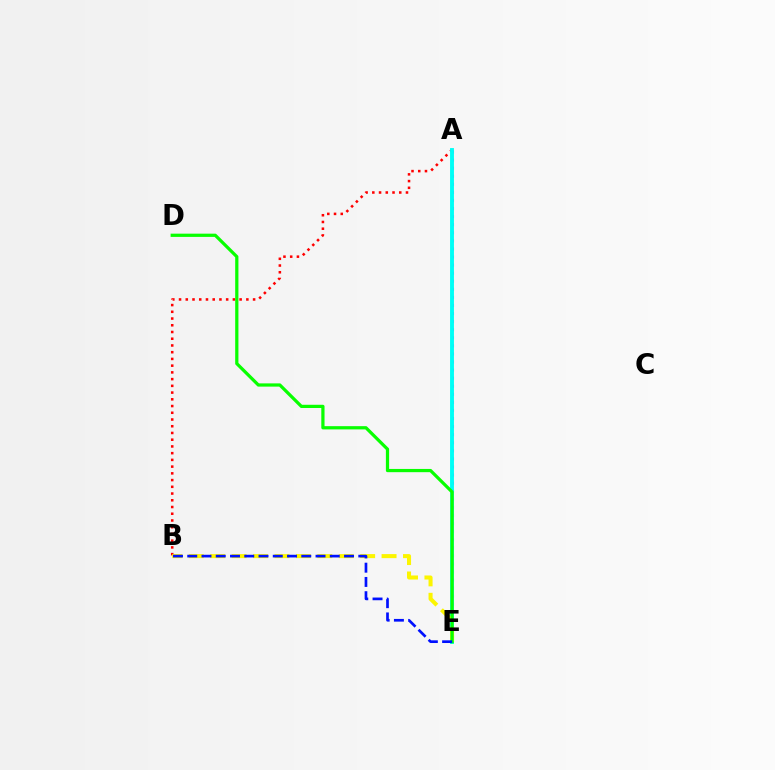{('A', 'B'): [{'color': '#ff0000', 'line_style': 'dotted', 'thickness': 1.83}], ('A', 'E'): [{'color': '#ee00ff', 'line_style': 'dotted', 'thickness': 2.19}, {'color': '#00fff6', 'line_style': 'solid', 'thickness': 2.79}], ('B', 'E'): [{'color': '#fcf500', 'line_style': 'dashed', 'thickness': 2.91}, {'color': '#0010ff', 'line_style': 'dashed', 'thickness': 1.94}], ('D', 'E'): [{'color': '#08ff00', 'line_style': 'solid', 'thickness': 2.33}]}